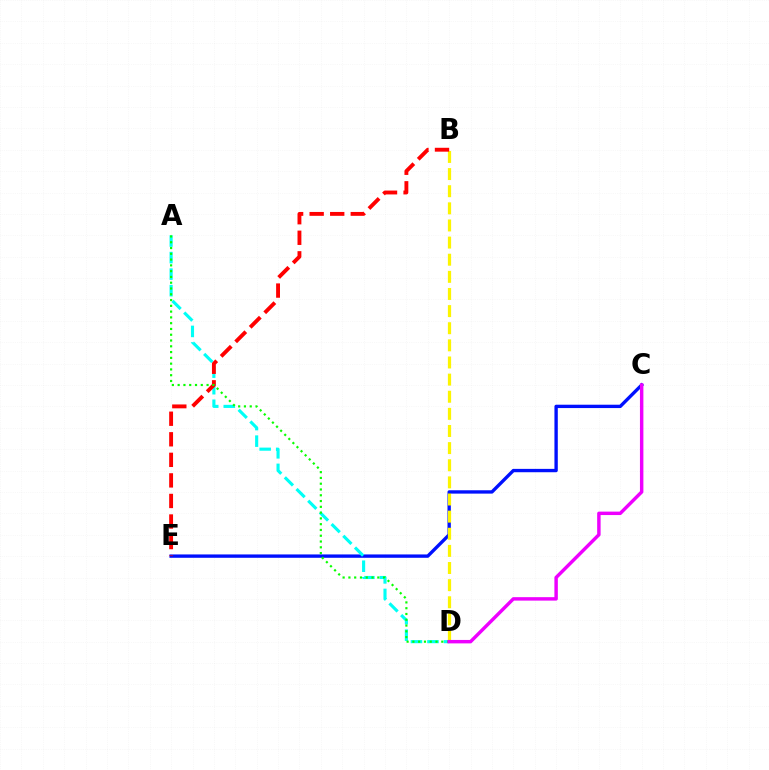{('C', 'E'): [{'color': '#0010ff', 'line_style': 'solid', 'thickness': 2.41}], ('B', 'D'): [{'color': '#fcf500', 'line_style': 'dashed', 'thickness': 2.33}], ('A', 'D'): [{'color': '#00fff6', 'line_style': 'dashed', 'thickness': 2.25}, {'color': '#08ff00', 'line_style': 'dotted', 'thickness': 1.57}], ('B', 'E'): [{'color': '#ff0000', 'line_style': 'dashed', 'thickness': 2.79}], ('C', 'D'): [{'color': '#ee00ff', 'line_style': 'solid', 'thickness': 2.48}]}